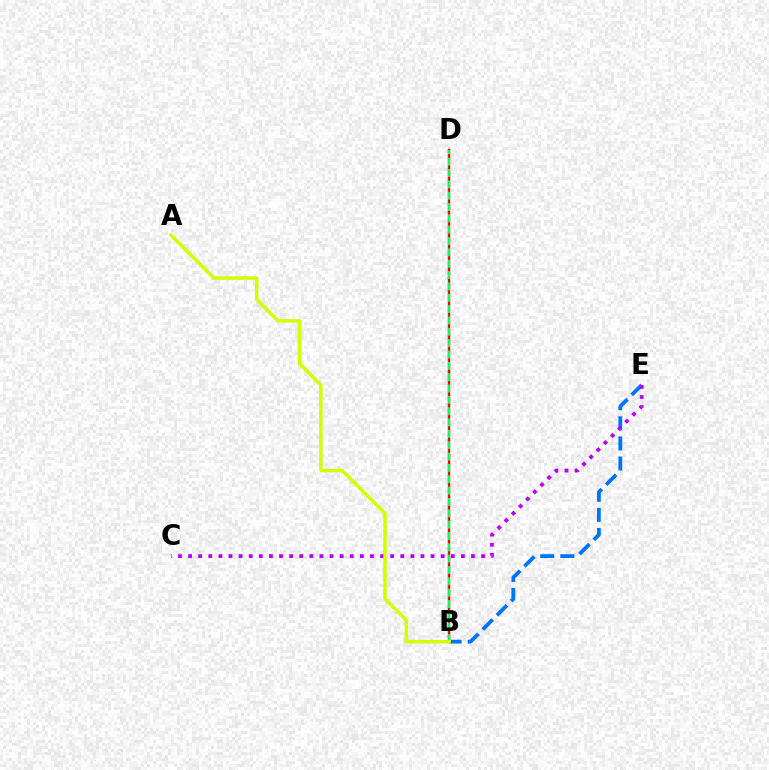{('B', 'D'): [{'color': '#ff0000', 'line_style': 'solid', 'thickness': 1.72}, {'color': '#00ff5c', 'line_style': 'dashed', 'thickness': 1.54}], ('B', 'E'): [{'color': '#0074ff', 'line_style': 'dashed', 'thickness': 2.73}], ('C', 'E'): [{'color': '#b900ff', 'line_style': 'dotted', 'thickness': 2.75}], ('A', 'B'): [{'color': '#d1ff00', 'line_style': 'solid', 'thickness': 2.49}]}